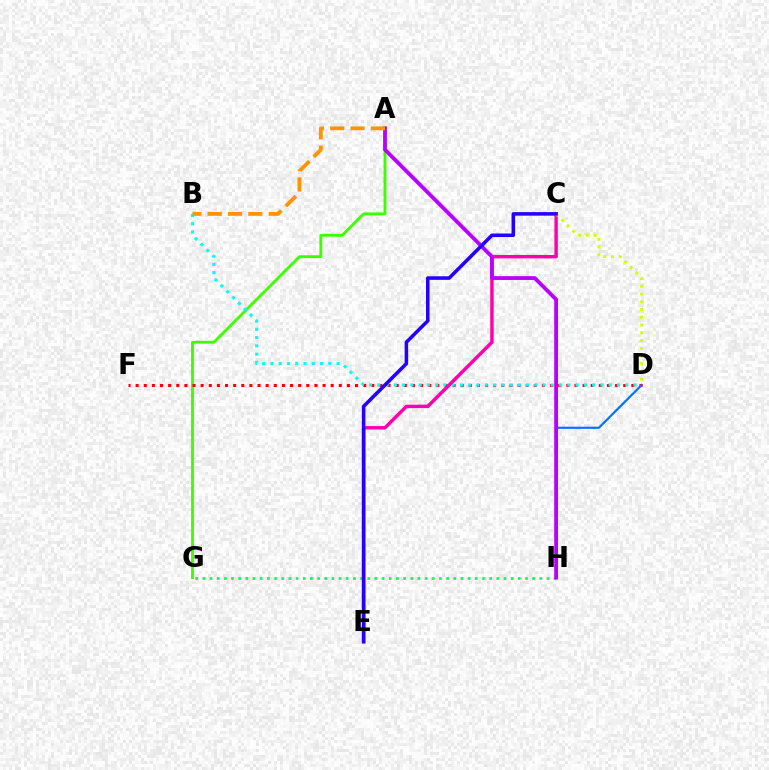{('A', 'G'): [{'color': '#3dff00', 'line_style': 'solid', 'thickness': 2.06}], ('D', 'F'): [{'color': '#ff0000', 'line_style': 'dotted', 'thickness': 2.21}], ('B', 'D'): [{'color': '#00fff6', 'line_style': 'dotted', 'thickness': 2.25}], ('G', 'H'): [{'color': '#00ff5c', 'line_style': 'dotted', 'thickness': 1.95}], ('C', 'E'): [{'color': '#ff00ac', 'line_style': 'solid', 'thickness': 2.48}, {'color': '#2500ff', 'line_style': 'solid', 'thickness': 2.55}], ('D', 'H'): [{'color': '#0074ff', 'line_style': 'solid', 'thickness': 1.57}], ('A', 'H'): [{'color': '#b900ff', 'line_style': 'solid', 'thickness': 2.73}], ('C', 'D'): [{'color': '#d1ff00', 'line_style': 'dotted', 'thickness': 2.1}], ('A', 'B'): [{'color': '#ff9400', 'line_style': 'dashed', 'thickness': 2.76}]}